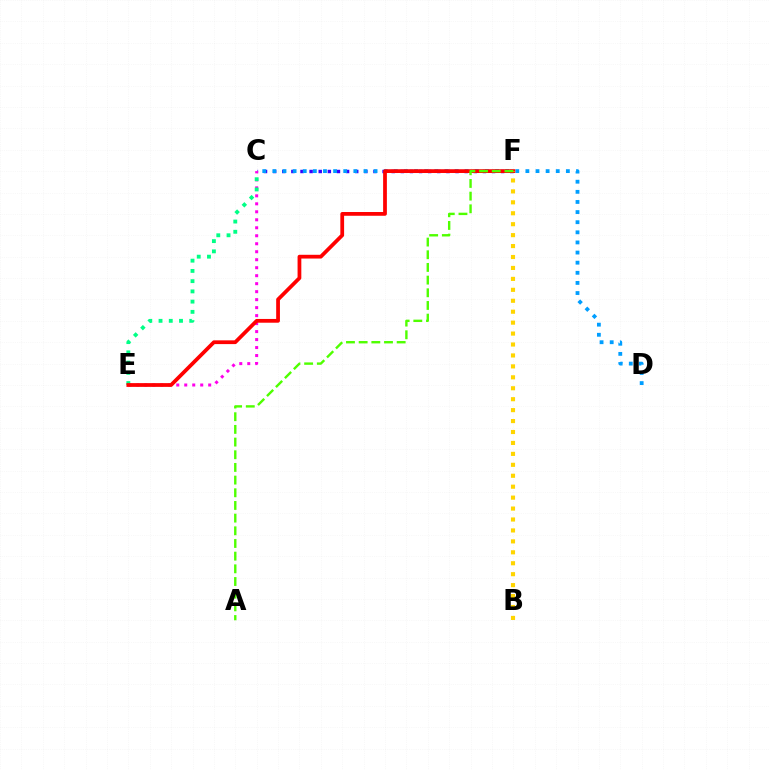{('C', 'F'): [{'color': '#3700ff', 'line_style': 'dotted', 'thickness': 2.48}], ('C', 'E'): [{'color': '#ff00ed', 'line_style': 'dotted', 'thickness': 2.17}, {'color': '#00ff86', 'line_style': 'dotted', 'thickness': 2.78}], ('C', 'D'): [{'color': '#009eff', 'line_style': 'dotted', 'thickness': 2.75}], ('E', 'F'): [{'color': '#ff0000', 'line_style': 'solid', 'thickness': 2.71}], ('B', 'F'): [{'color': '#ffd500', 'line_style': 'dotted', 'thickness': 2.97}], ('A', 'F'): [{'color': '#4fff00', 'line_style': 'dashed', 'thickness': 1.72}]}